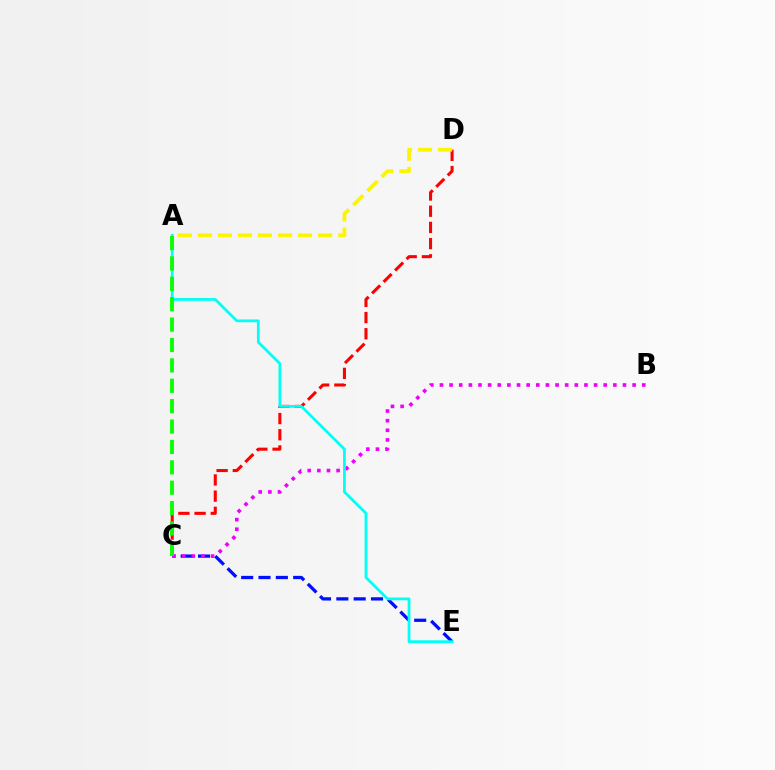{('C', 'D'): [{'color': '#ff0000', 'line_style': 'dashed', 'thickness': 2.2}], ('C', 'E'): [{'color': '#0010ff', 'line_style': 'dashed', 'thickness': 2.35}], ('B', 'C'): [{'color': '#ee00ff', 'line_style': 'dotted', 'thickness': 2.62}], ('A', 'E'): [{'color': '#00fff6', 'line_style': 'solid', 'thickness': 1.99}], ('A', 'D'): [{'color': '#fcf500', 'line_style': 'dashed', 'thickness': 2.72}], ('A', 'C'): [{'color': '#08ff00', 'line_style': 'dashed', 'thickness': 2.77}]}